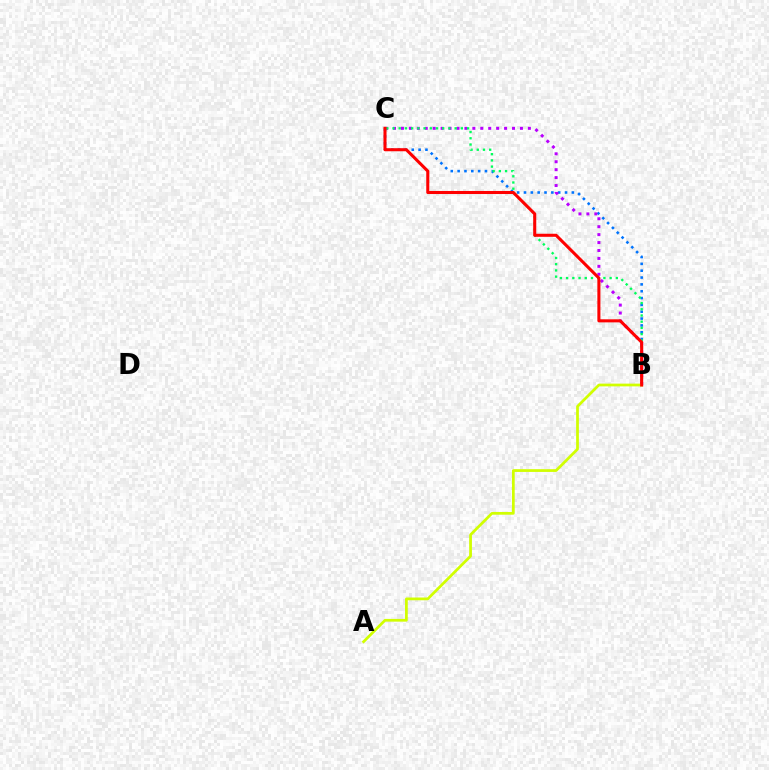{('B', 'C'): [{'color': '#0074ff', 'line_style': 'dotted', 'thickness': 1.86}, {'color': '#b900ff', 'line_style': 'dotted', 'thickness': 2.16}, {'color': '#00ff5c', 'line_style': 'dotted', 'thickness': 1.69}, {'color': '#ff0000', 'line_style': 'solid', 'thickness': 2.2}], ('A', 'B'): [{'color': '#d1ff00', 'line_style': 'solid', 'thickness': 1.97}]}